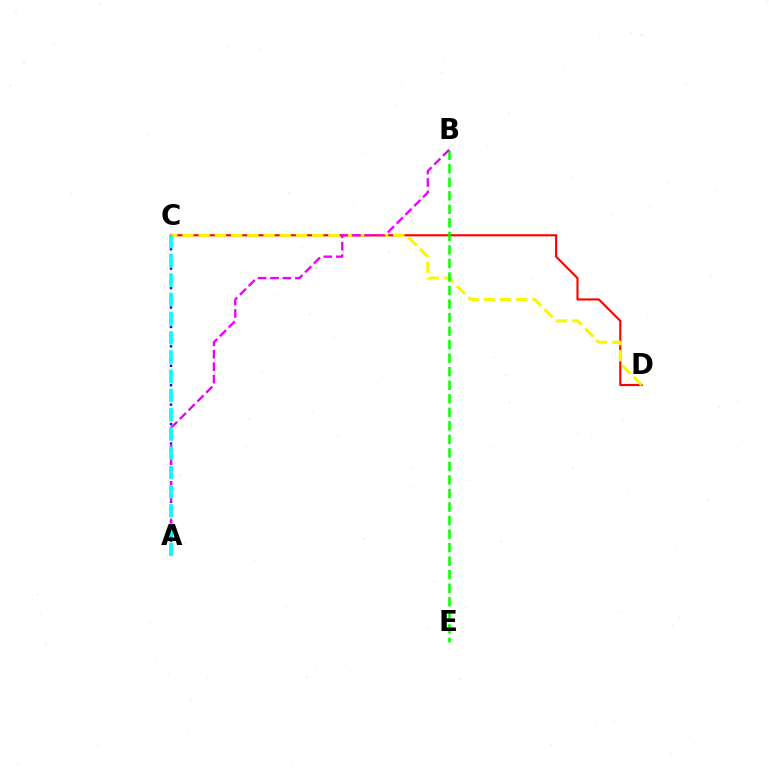{('A', 'C'): [{'color': '#0010ff', 'line_style': 'dotted', 'thickness': 1.76}, {'color': '#00fff6', 'line_style': 'dashed', 'thickness': 2.61}], ('C', 'D'): [{'color': '#ff0000', 'line_style': 'solid', 'thickness': 1.53}, {'color': '#fcf500', 'line_style': 'dashed', 'thickness': 2.2}], ('B', 'E'): [{'color': '#08ff00', 'line_style': 'dashed', 'thickness': 1.84}], ('A', 'B'): [{'color': '#ee00ff', 'line_style': 'dashed', 'thickness': 1.69}]}